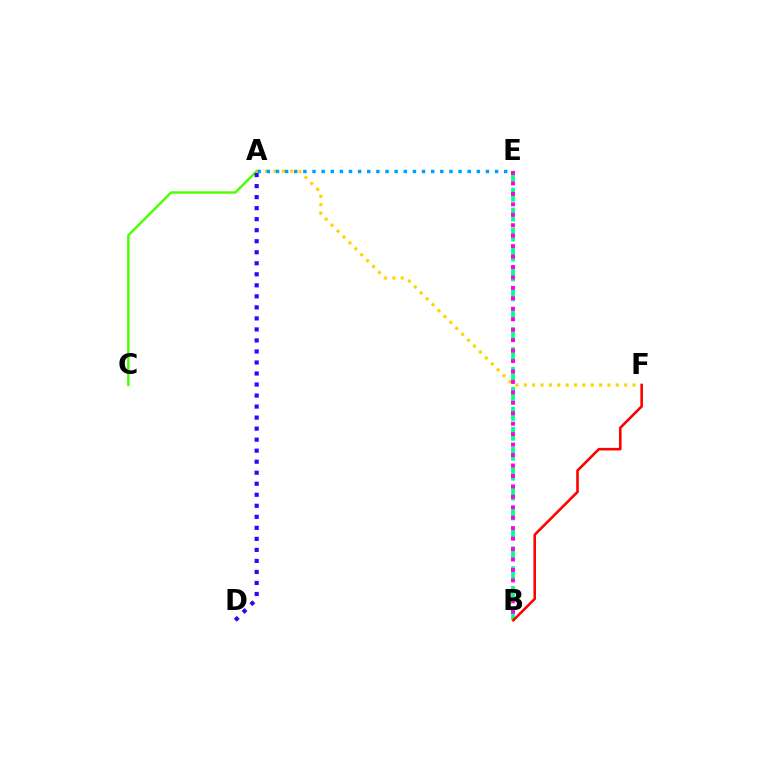{('A', 'C'): [{'color': '#4fff00', 'line_style': 'solid', 'thickness': 1.76}], ('B', 'E'): [{'color': '#00ff86', 'line_style': 'dashed', 'thickness': 2.71}, {'color': '#ff00ed', 'line_style': 'dotted', 'thickness': 2.84}], ('A', 'D'): [{'color': '#3700ff', 'line_style': 'dotted', 'thickness': 3.0}], ('A', 'F'): [{'color': '#ffd500', 'line_style': 'dotted', 'thickness': 2.27}], ('B', 'F'): [{'color': '#ff0000', 'line_style': 'solid', 'thickness': 1.87}], ('A', 'E'): [{'color': '#009eff', 'line_style': 'dotted', 'thickness': 2.48}]}